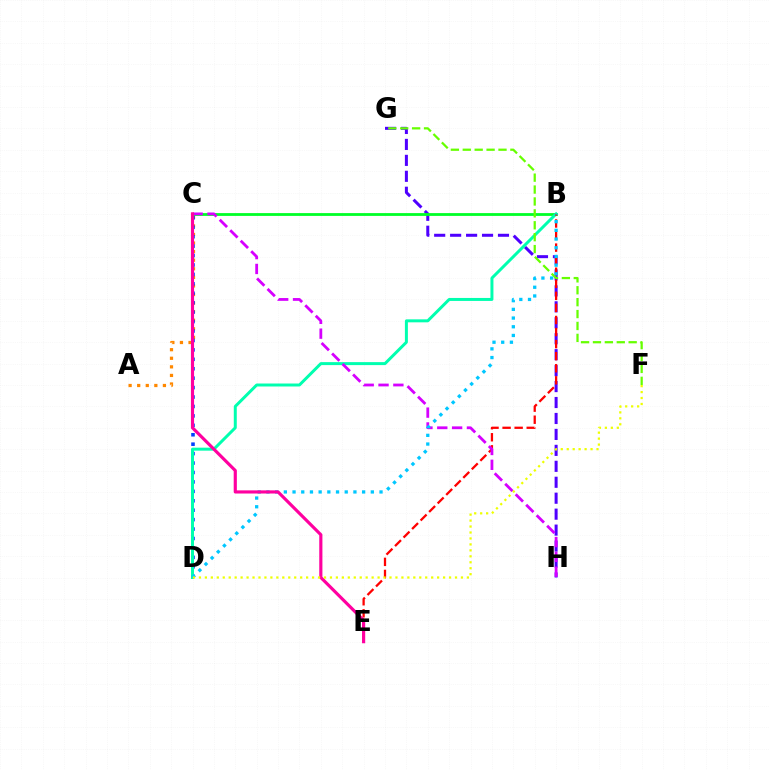{('G', 'H'): [{'color': '#4f00ff', 'line_style': 'dashed', 'thickness': 2.17}], ('A', 'C'): [{'color': '#ff8800', 'line_style': 'dotted', 'thickness': 2.33}], ('C', 'D'): [{'color': '#003fff', 'line_style': 'dotted', 'thickness': 2.56}], ('B', 'C'): [{'color': '#00ff27', 'line_style': 'solid', 'thickness': 2.01}], ('B', 'D'): [{'color': '#00ffaf', 'line_style': 'solid', 'thickness': 2.15}, {'color': '#00c7ff', 'line_style': 'dotted', 'thickness': 2.36}], ('B', 'E'): [{'color': '#ff0000', 'line_style': 'dashed', 'thickness': 1.64}], ('F', 'G'): [{'color': '#66ff00', 'line_style': 'dashed', 'thickness': 1.62}], ('C', 'H'): [{'color': '#d600ff', 'line_style': 'dashed', 'thickness': 2.01}], ('C', 'E'): [{'color': '#ff00a0', 'line_style': 'solid', 'thickness': 2.27}], ('D', 'F'): [{'color': '#eeff00', 'line_style': 'dotted', 'thickness': 1.62}]}